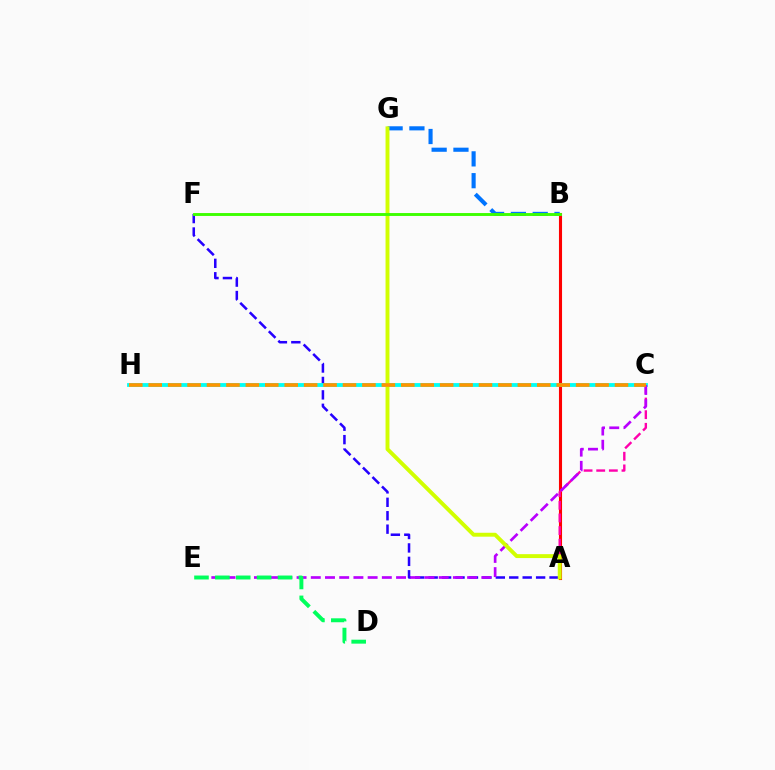{('A', 'F'): [{'color': '#2500ff', 'line_style': 'dashed', 'thickness': 1.82}], ('A', 'B'): [{'color': '#ff0000', 'line_style': 'solid', 'thickness': 2.22}], ('C', 'H'): [{'color': '#00fff6', 'line_style': 'solid', 'thickness': 2.76}, {'color': '#ff9400', 'line_style': 'dashed', 'thickness': 2.64}], ('A', 'C'): [{'color': '#ff00ac', 'line_style': 'dashed', 'thickness': 1.72}], ('B', 'G'): [{'color': '#0074ff', 'line_style': 'dashed', 'thickness': 2.96}], ('C', 'E'): [{'color': '#b900ff', 'line_style': 'dashed', 'thickness': 1.93}], ('A', 'G'): [{'color': '#d1ff00', 'line_style': 'solid', 'thickness': 2.82}], ('B', 'F'): [{'color': '#3dff00', 'line_style': 'solid', 'thickness': 2.09}], ('D', 'E'): [{'color': '#00ff5c', 'line_style': 'dashed', 'thickness': 2.84}]}